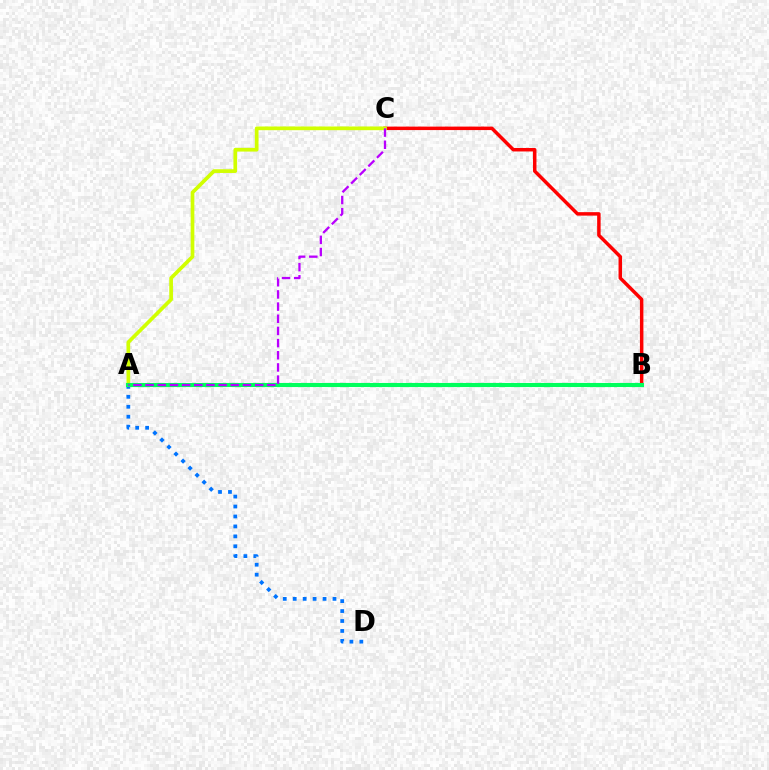{('A', 'D'): [{'color': '#0074ff', 'line_style': 'dotted', 'thickness': 2.7}], ('B', 'C'): [{'color': '#ff0000', 'line_style': 'solid', 'thickness': 2.5}], ('A', 'C'): [{'color': '#d1ff00', 'line_style': 'solid', 'thickness': 2.66}, {'color': '#b900ff', 'line_style': 'dashed', 'thickness': 1.65}], ('A', 'B'): [{'color': '#00ff5c', 'line_style': 'solid', 'thickness': 2.94}]}